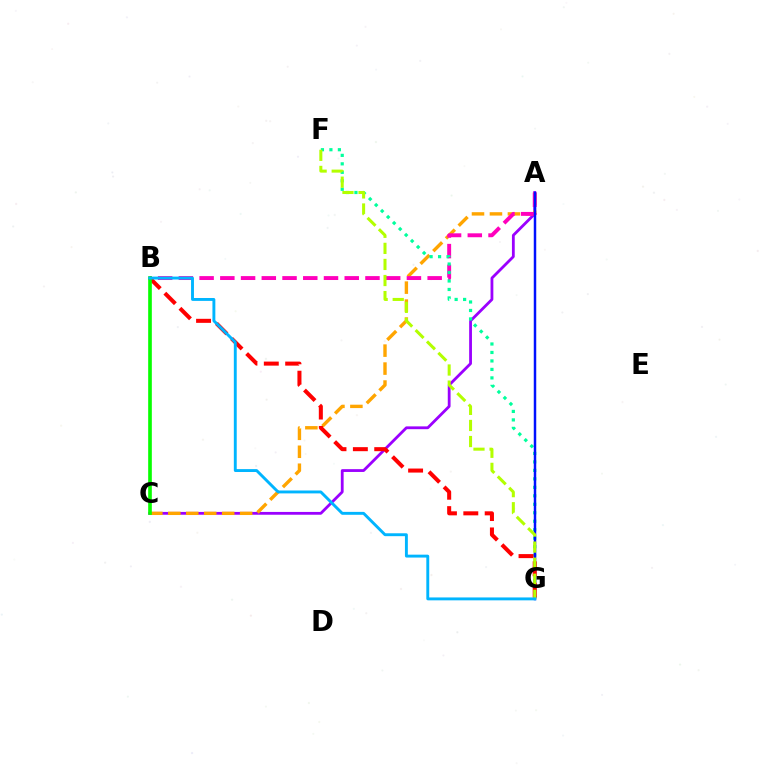{('A', 'C'): [{'color': '#9b00ff', 'line_style': 'solid', 'thickness': 2.02}, {'color': '#ffa500', 'line_style': 'dashed', 'thickness': 2.44}], ('A', 'B'): [{'color': '#ff00bd', 'line_style': 'dashed', 'thickness': 2.82}], ('F', 'G'): [{'color': '#00ff9d', 'line_style': 'dotted', 'thickness': 2.3}, {'color': '#b3ff00', 'line_style': 'dashed', 'thickness': 2.18}], ('A', 'G'): [{'color': '#0010ff', 'line_style': 'solid', 'thickness': 1.78}], ('B', 'G'): [{'color': '#ff0000', 'line_style': 'dashed', 'thickness': 2.9}, {'color': '#00b5ff', 'line_style': 'solid', 'thickness': 2.09}], ('B', 'C'): [{'color': '#08ff00', 'line_style': 'solid', 'thickness': 2.62}]}